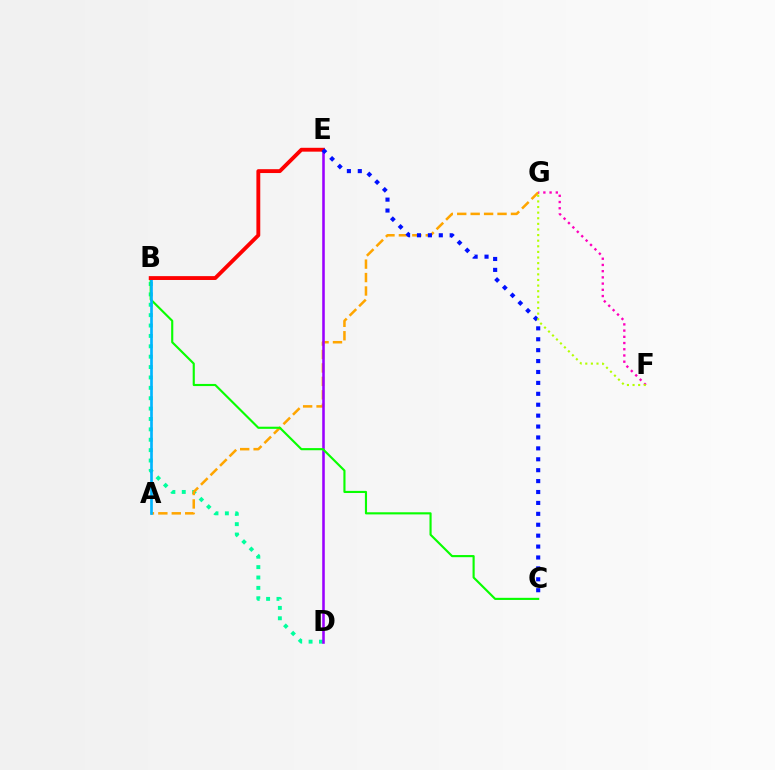{('B', 'D'): [{'color': '#00ff9d', 'line_style': 'dotted', 'thickness': 2.82}], ('A', 'G'): [{'color': '#ffa500', 'line_style': 'dashed', 'thickness': 1.82}], ('D', 'E'): [{'color': '#9b00ff', 'line_style': 'solid', 'thickness': 1.85}], ('B', 'C'): [{'color': '#08ff00', 'line_style': 'solid', 'thickness': 1.54}], ('A', 'B'): [{'color': '#00b5ff', 'line_style': 'solid', 'thickness': 1.92}], ('B', 'E'): [{'color': '#ff0000', 'line_style': 'solid', 'thickness': 2.78}], ('C', 'E'): [{'color': '#0010ff', 'line_style': 'dotted', 'thickness': 2.96}], ('F', 'G'): [{'color': '#ff00bd', 'line_style': 'dotted', 'thickness': 1.69}, {'color': '#b3ff00', 'line_style': 'dotted', 'thickness': 1.52}]}